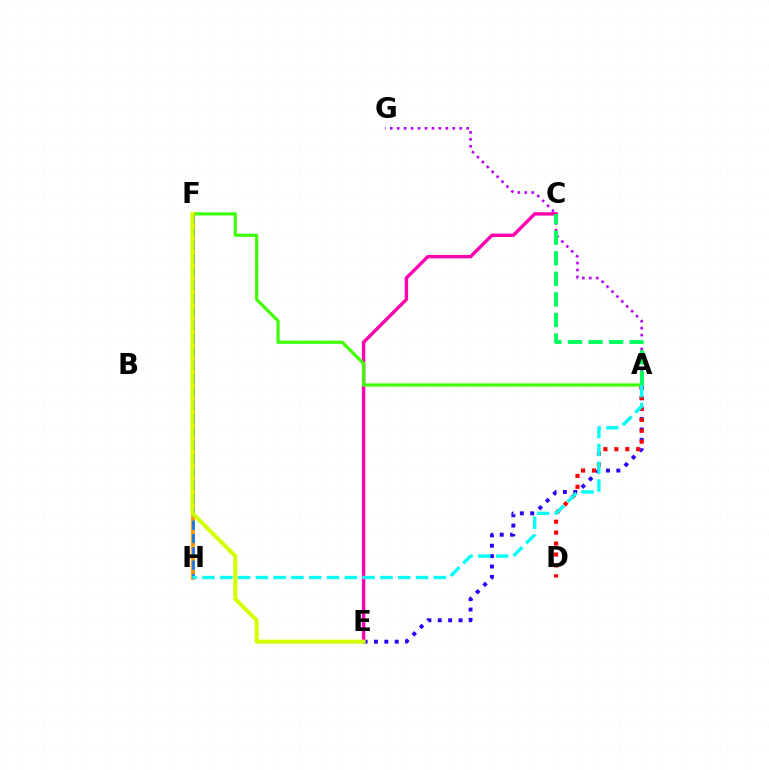{('A', 'E'): [{'color': '#2500ff', 'line_style': 'dotted', 'thickness': 2.82}], ('C', 'E'): [{'color': '#ff00ac', 'line_style': 'solid', 'thickness': 2.46}], ('A', 'D'): [{'color': '#ff0000', 'line_style': 'dotted', 'thickness': 2.97}], ('A', 'F'): [{'color': '#3dff00', 'line_style': 'solid', 'thickness': 2.29}], ('F', 'H'): [{'color': '#ff9400', 'line_style': 'solid', 'thickness': 2.76}, {'color': '#0074ff', 'line_style': 'dashed', 'thickness': 1.81}], ('A', 'G'): [{'color': '#b900ff', 'line_style': 'dotted', 'thickness': 1.89}], ('A', 'C'): [{'color': '#00ff5c', 'line_style': 'dashed', 'thickness': 2.79}], ('A', 'H'): [{'color': '#00fff6', 'line_style': 'dashed', 'thickness': 2.42}], ('E', 'F'): [{'color': '#d1ff00', 'line_style': 'solid', 'thickness': 2.88}]}